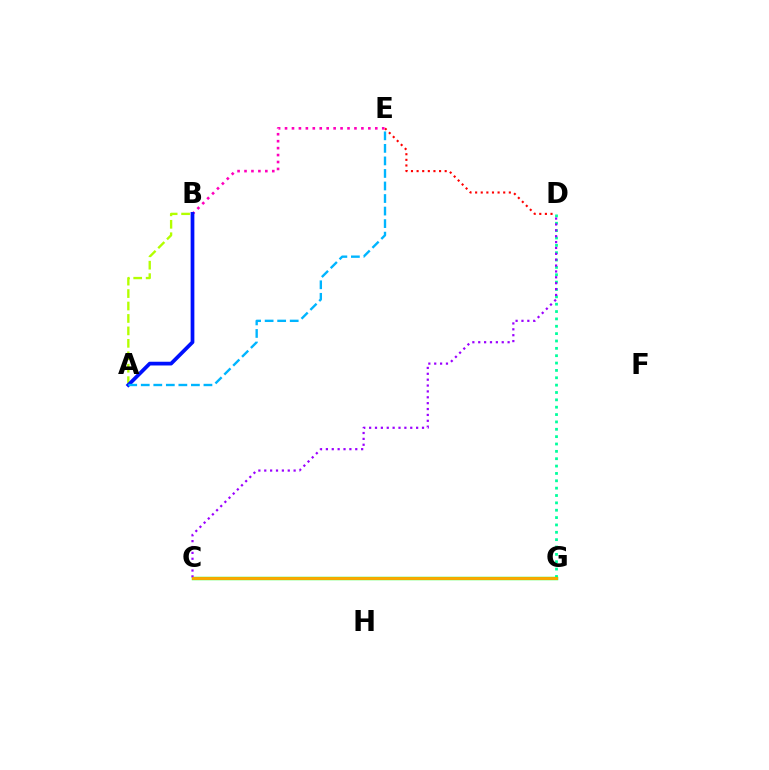{('D', 'G'): [{'color': '#00ff9d', 'line_style': 'dotted', 'thickness': 2.0}], ('D', 'E'): [{'color': '#ff0000', 'line_style': 'dotted', 'thickness': 1.53}], ('B', 'E'): [{'color': '#ff00bd', 'line_style': 'dotted', 'thickness': 1.89}], ('A', 'B'): [{'color': '#b3ff00', 'line_style': 'dashed', 'thickness': 1.69}, {'color': '#0010ff', 'line_style': 'solid', 'thickness': 2.69}], ('C', 'G'): [{'color': '#08ff00', 'line_style': 'solid', 'thickness': 2.44}, {'color': '#ffa500', 'line_style': 'solid', 'thickness': 2.06}], ('A', 'E'): [{'color': '#00b5ff', 'line_style': 'dashed', 'thickness': 1.7}], ('C', 'D'): [{'color': '#9b00ff', 'line_style': 'dotted', 'thickness': 1.6}]}